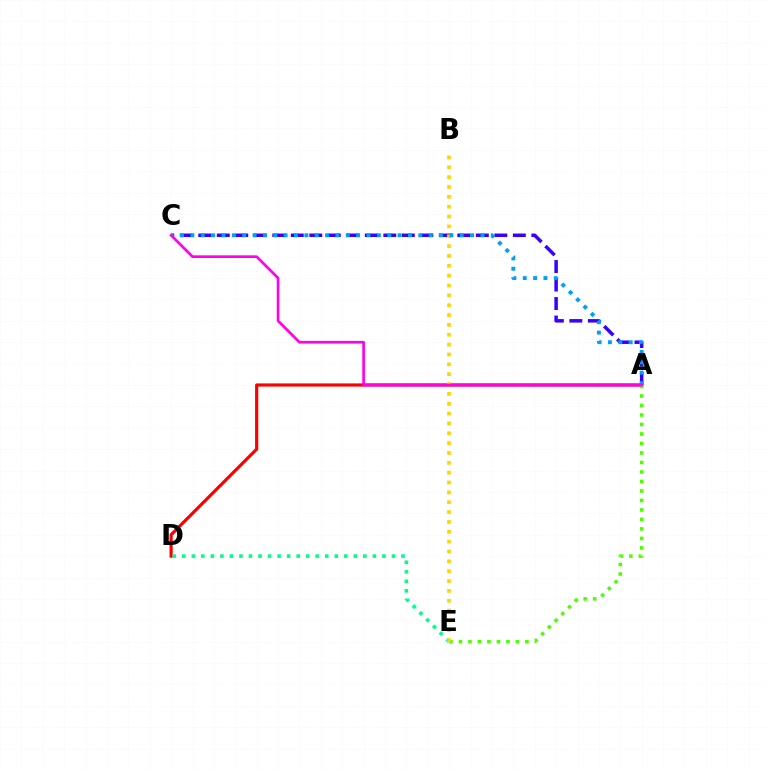{('A', 'C'): [{'color': '#3700ff', 'line_style': 'dashed', 'thickness': 2.51}, {'color': '#009eff', 'line_style': 'dotted', 'thickness': 2.81}, {'color': '#ff00ed', 'line_style': 'solid', 'thickness': 1.92}], ('A', 'D'): [{'color': '#ff0000', 'line_style': 'solid', 'thickness': 2.3}], ('A', 'E'): [{'color': '#4fff00', 'line_style': 'dotted', 'thickness': 2.58}], ('D', 'E'): [{'color': '#00ff86', 'line_style': 'dotted', 'thickness': 2.59}], ('B', 'E'): [{'color': '#ffd500', 'line_style': 'dotted', 'thickness': 2.68}]}